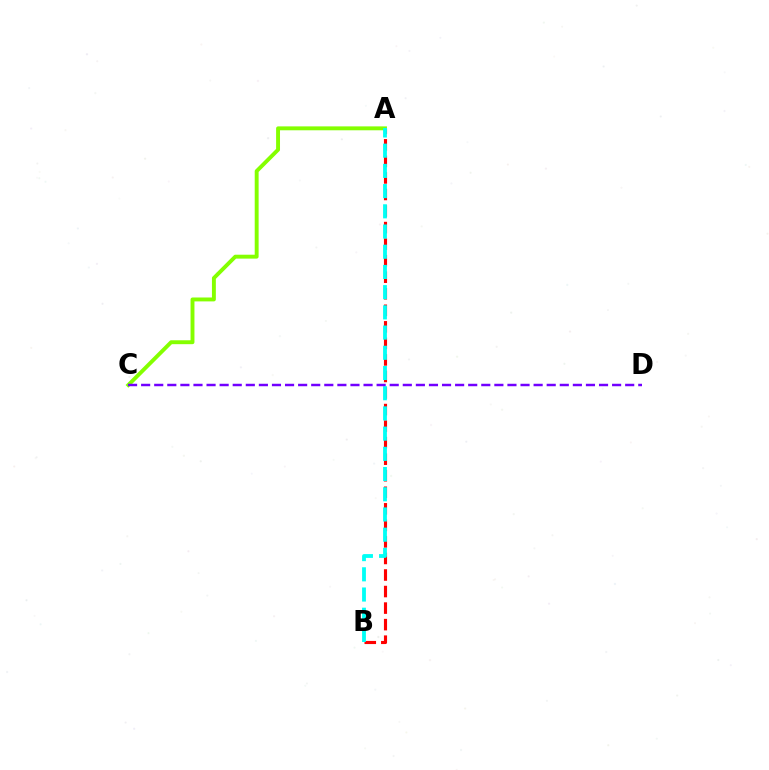{('A', 'B'): [{'color': '#ff0000', 'line_style': 'dashed', 'thickness': 2.25}, {'color': '#00fff6', 'line_style': 'dashed', 'thickness': 2.75}], ('A', 'C'): [{'color': '#84ff00', 'line_style': 'solid', 'thickness': 2.81}], ('C', 'D'): [{'color': '#7200ff', 'line_style': 'dashed', 'thickness': 1.78}]}